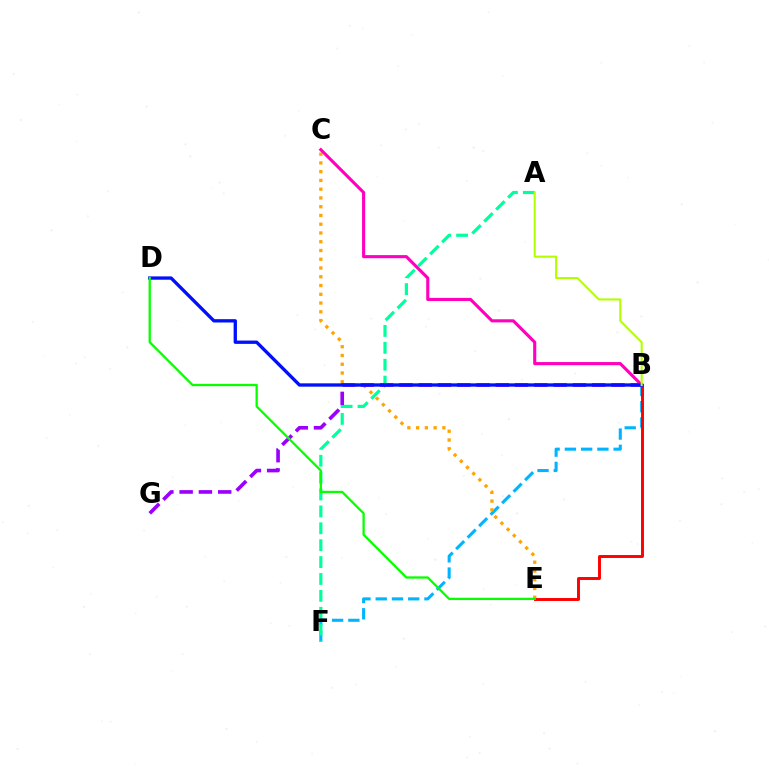{('B', 'F'): [{'color': '#00b5ff', 'line_style': 'dashed', 'thickness': 2.21}], ('C', 'E'): [{'color': '#ffa500', 'line_style': 'dotted', 'thickness': 2.38}], ('B', 'E'): [{'color': '#ff0000', 'line_style': 'solid', 'thickness': 2.11}], ('A', 'F'): [{'color': '#00ff9d', 'line_style': 'dashed', 'thickness': 2.29}], ('B', 'G'): [{'color': '#9b00ff', 'line_style': 'dashed', 'thickness': 2.62}], ('B', 'C'): [{'color': '#ff00bd', 'line_style': 'solid', 'thickness': 2.24}], ('B', 'D'): [{'color': '#0010ff', 'line_style': 'solid', 'thickness': 2.39}], ('D', 'E'): [{'color': '#08ff00', 'line_style': 'solid', 'thickness': 1.65}], ('A', 'B'): [{'color': '#b3ff00', 'line_style': 'solid', 'thickness': 1.51}]}